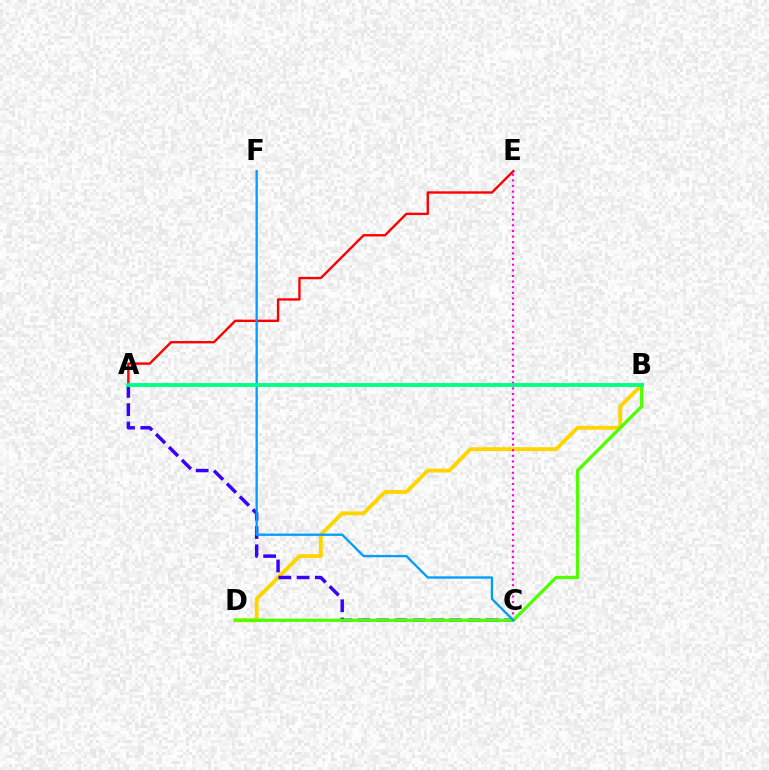{('B', 'D'): [{'color': '#ffd500', 'line_style': 'solid', 'thickness': 2.8}, {'color': '#4fff00', 'line_style': 'solid', 'thickness': 2.34}], ('A', 'C'): [{'color': '#3700ff', 'line_style': 'dashed', 'thickness': 2.48}], ('A', 'E'): [{'color': '#ff0000', 'line_style': 'solid', 'thickness': 1.71}], ('C', 'E'): [{'color': '#ff00ed', 'line_style': 'dotted', 'thickness': 1.53}], ('C', 'F'): [{'color': '#009eff', 'line_style': 'solid', 'thickness': 1.67}], ('A', 'B'): [{'color': '#00ff86', 'line_style': 'solid', 'thickness': 2.77}]}